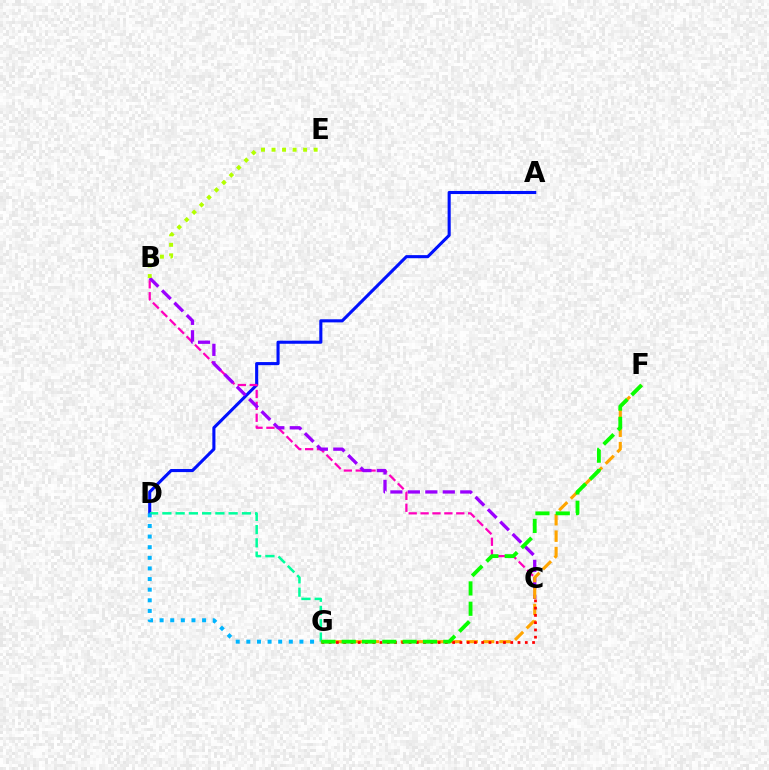{('A', 'D'): [{'color': '#0010ff', 'line_style': 'solid', 'thickness': 2.22}], ('D', 'G'): [{'color': '#00ff9d', 'line_style': 'dashed', 'thickness': 1.8}, {'color': '#00b5ff', 'line_style': 'dotted', 'thickness': 2.89}], ('B', 'C'): [{'color': '#ff00bd', 'line_style': 'dashed', 'thickness': 1.62}, {'color': '#9b00ff', 'line_style': 'dashed', 'thickness': 2.37}], ('F', 'G'): [{'color': '#ffa500', 'line_style': 'dashed', 'thickness': 2.23}, {'color': '#08ff00', 'line_style': 'dashed', 'thickness': 2.76}], ('C', 'G'): [{'color': '#ff0000', 'line_style': 'dotted', 'thickness': 1.97}], ('B', 'E'): [{'color': '#b3ff00', 'line_style': 'dotted', 'thickness': 2.86}]}